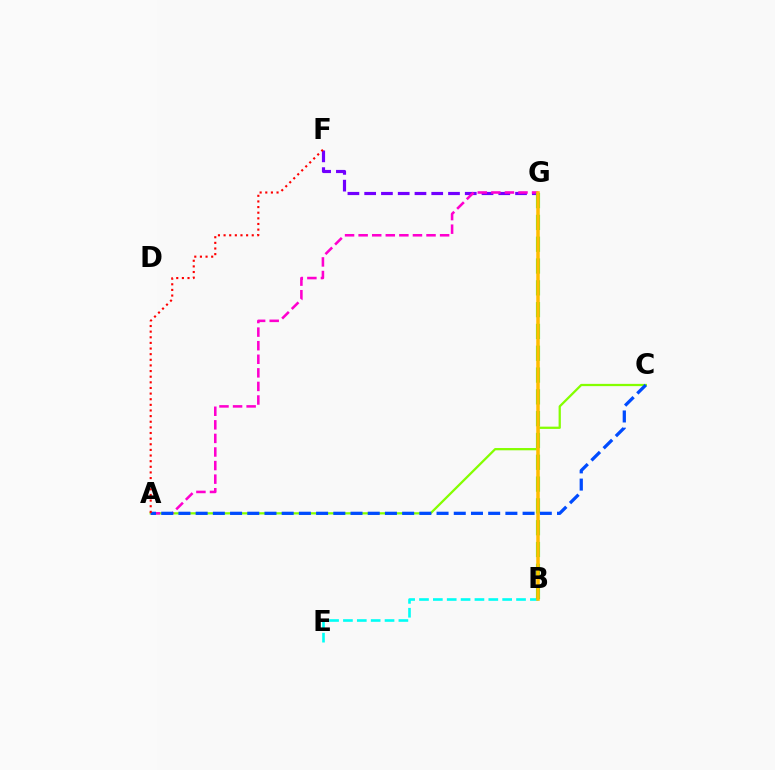{('A', 'C'): [{'color': '#84ff00', 'line_style': 'solid', 'thickness': 1.63}, {'color': '#004bff', 'line_style': 'dashed', 'thickness': 2.34}], ('F', 'G'): [{'color': '#7200ff', 'line_style': 'dashed', 'thickness': 2.28}], ('B', 'E'): [{'color': '#00fff6', 'line_style': 'dashed', 'thickness': 1.88}], ('A', 'G'): [{'color': '#ff00cf', 'line_style': 'dashed', 'thickness': 1.84}], ('B', 'G'): [{'color': '#00ff39', 'line_style': 'dashed', 'thickness': 2.96}, {'color': '#ffbd00', 'line_style': 'solid', 'thickness': 2.54}], ('A', 'F'): [{'color': '#ff0000', 'line_style': 'dotted', 'thickness': 1.53}]}